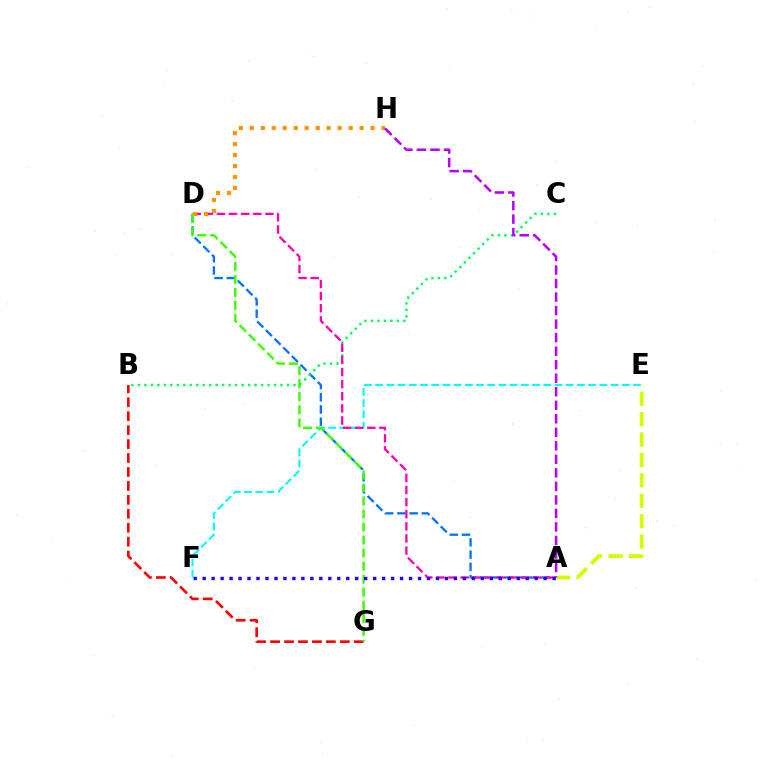{('A', 'D'): [{'color': '#0074ff', 'line_style': 'dashed', 'thickness': 1.66}, {'color': '#ff00ac', 'line_style': 'dashed', 'thickness': 1.65}], ('B', 'C'): [{'color': '#00ff5c', 'line_style': 'dotted', 'thickness': 1.76}], ('E', 'F'): [{'color': '#00fff6', 'line_style': 'dashed', 'thickness': 1.52}], ('A', 'E'): [{'color': '#d1ff00', 'line_style': 'dashed', 'thickness': 2.77}], ('D', 'H'): [{'color': '#ff9400', 'line_style': 'dotted', 'thickness': 2.98}], ('B', 'G'): [{'color': '#ff0000', 'line_style': 'dashed', 'thickness': 1.89}], ('D', 'G'): [{'color': '#3dff00', 'line_style': 'dashed', 'thickness': 1.77}], ('A', 'F'): [{'color': '#2500ff', 'line_style': 'dotted', 'thickness': 2.44}], ('A', 'H'): [{'color': '#b900ff', 'line_style': 'dashed', 'thickness': 1.84}]}